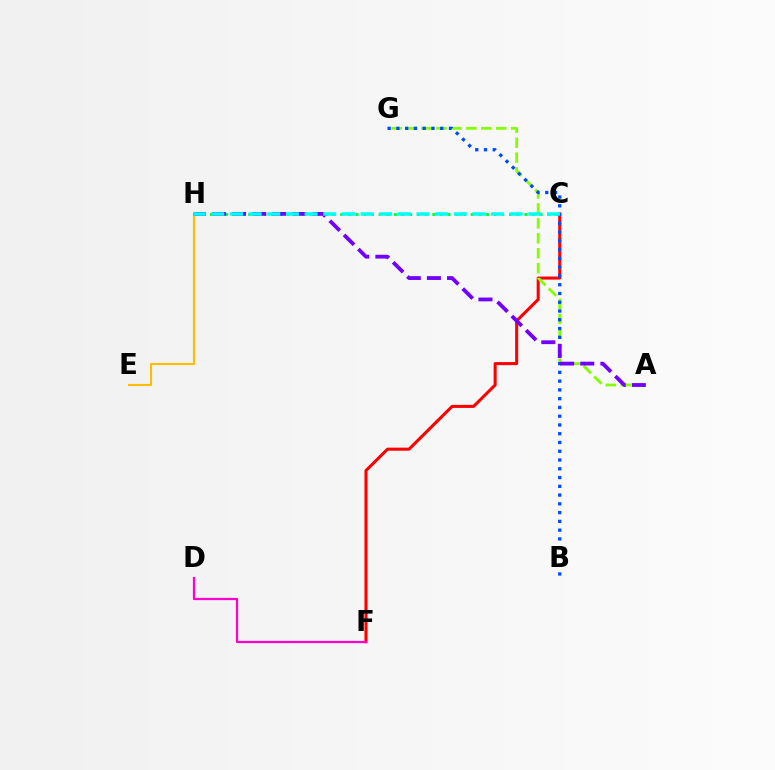{('C', 'F'): [{'color': '#ff0000', 'line_style': 'solid', 'thickness': 2.2}], ('D', 'F'): [{'color': '#ff00cf', 'line_style': 'solid', 'thickness': 1.62}], ('E', 'H'): [{'color': '#ffbd00', 'line_style': 'solid', 'thickness': 1.52}], ('A', 'G'): [{'color': '#84ff00', 'line_style': 'dashed', 'thickness': 2.03}], ('B', 'G'): [{'color': '#004bff', 'line_style': 'dotted', 'thickness': 2.38}], ('C', 'H'): [{'color': '#00ff39', 'line_style': 'dotted', 'thickness': 2.08}, {'color': '#00fff6', 'line_style': 'dashed', 'thickness': 2.53}], ('A', 'H'): [{'color': '#7200ff', 'line_style': 'dashed', 'thickness': 2.73}]}